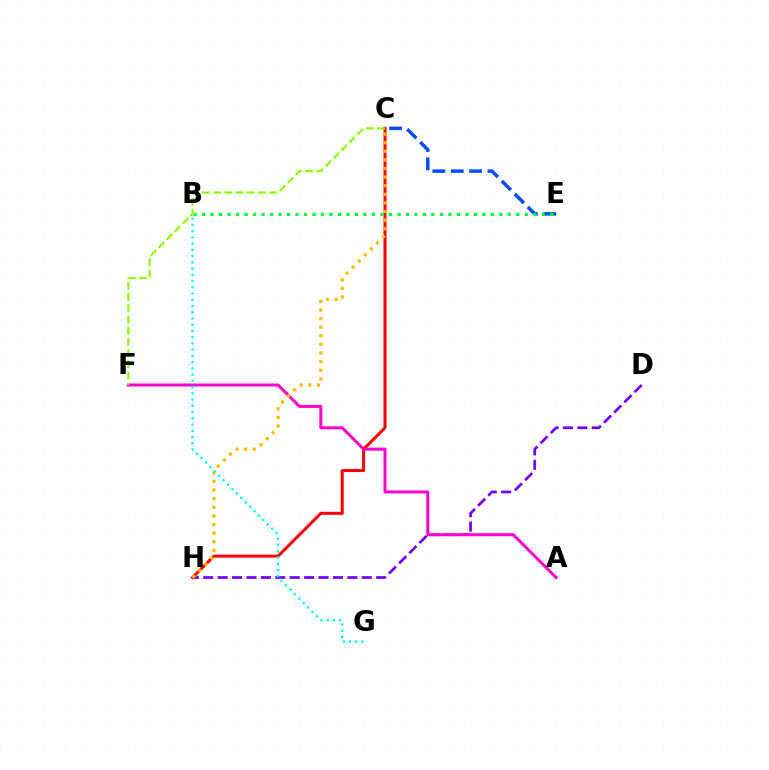{('C', 'E'): [{'color': '#004bff', 'line_style': 'dashed', 'thickness': 2.5}], ('D', 'H'): [{'color': '#7200ff', 'line_style': 'dashed', 'thickness': 1.96}], ('C', 'H'): [{'color': '#ff0000', 'line_style': 'solid', 'thickness': 2.17}, {'color': '#ffbd00', 'line_style': 'dotted', 'thickness': 2.34}], ('B', 'E'): [{'color': '#00ff39', 'line_style': 'dotted', 'thickness': 2.31}], ('A', 'F'): [{'color': '#ff00cf', 'line_style': 'solid', 'thickness': 2.17}], ('C', 'F'): [{'color': '#84ff00', 'line_style': 'dashed', 'thickness': 1.52}], ('B', 'G'): [{'color': '#00fff6', 'line_style': 'dotted', 'thickness': 1.69}]}